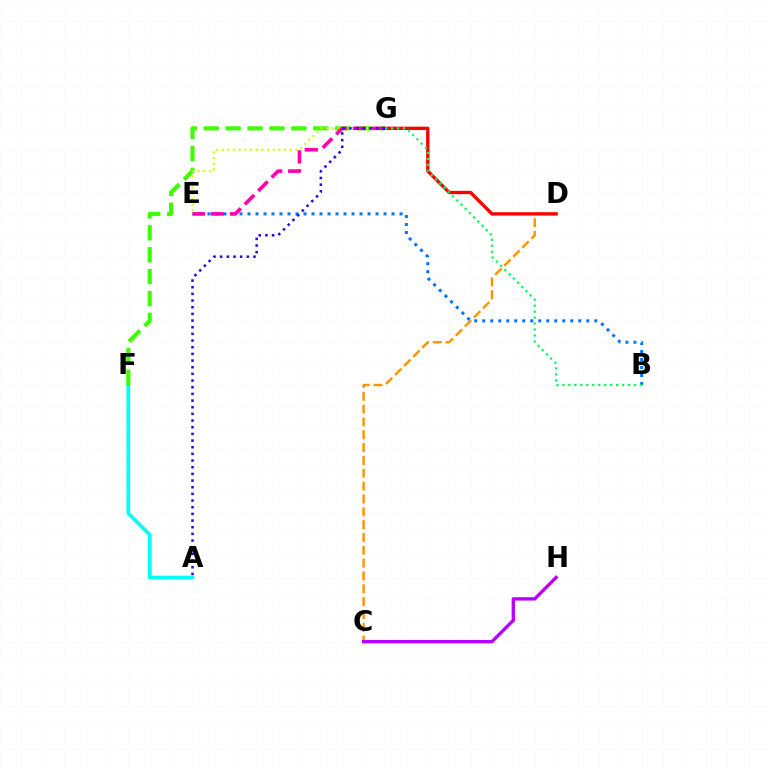{('C', 'D'): [{'color': '#ff9400', 'line_style': 'dashed', 'thickness': 1.74}], ('D', 'G'): [{'color': '#ff0000', 'line_style': 'solid', 'thickness': 2.41}], ('A', 'F'): [{'color': '#00fff6', 'line_style': 'solid', 'thickness': 2.65}], ('F', 'G'): [{'color': '#3dff00', 'line_style': 'dashed', 'thickness': 2.98}], ('C', 'H'): [{'color': '#b900ff', 'line_style': 'solid', 'thickness': 2.43}], ('B', 'E'): [{'color': '#0074ff', 'line_style': 'dotted', 'thickness': 2.17}], ('E', 'G'): [{'color': '#d1ff00', 'line_style': 'dotted', 'thickness': 1.54}, {'color': '#ff00ac', 'line_style': 'dashed', 'thickness': 2.58}], ('B', 'G'): [{'color': '#00ff5c', 'line_style': 'dotted', 'thickness': 1.62}], ('A', 'G'): [{'color': '#2500ff', 'line_style': 'dotted', 'thickness': 1.81}]}